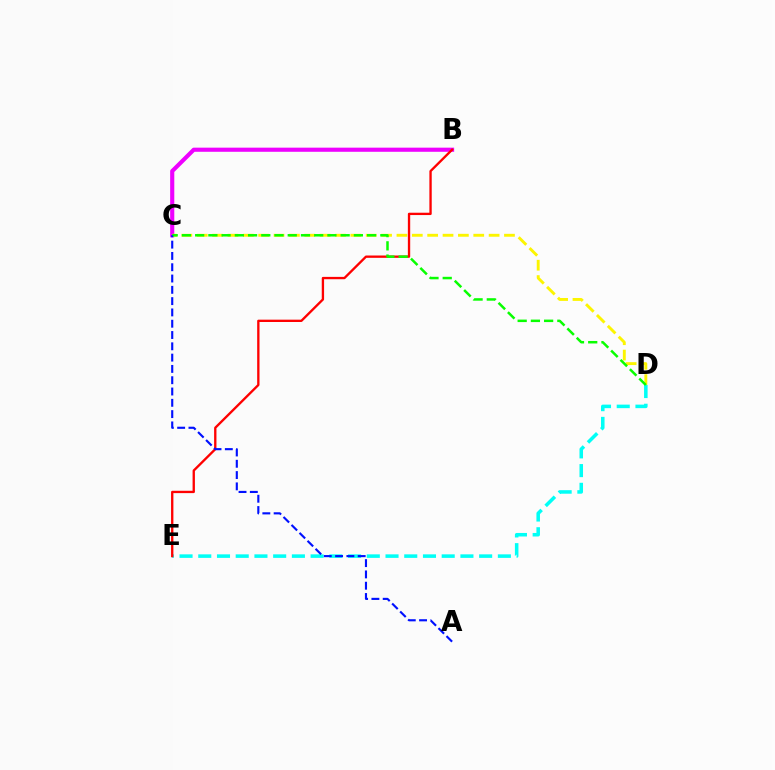{('B', 'C'): [{'color': '#ee00ff', 'line_style': 'solid', 'thickness': 2.97}], ('D', 'E'): [{'color': '#00fff6', 'line_style': 'dashed', 'thickness': 2.54}], ('C', 'D'): [{'color': '#fcf500', 'line_style': 'dashed', 'thickness': 2.09}, {'color': '#08ff00', 'line_style': 'dashed', 'thickness': 1.8}], ('B', 'E'): [{'color': '#ff0000', 'line_style': 'solid', 'thickness': 1.68}], ('A', 'C'): [{'color': '#0010ff', 'line_style': 'dashed', 'thickness': 1.53}]}